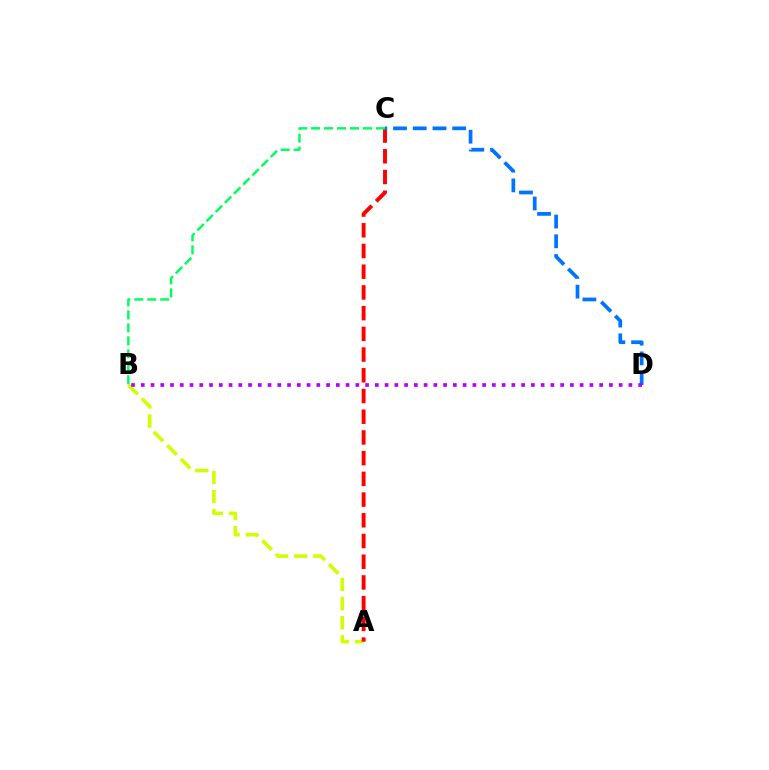{('A', 'B'): [{'color': '#d1ff00', 'line_style': 'dashed', 'thickness': 2.6}], ('A', 'C'): [{'color': '#ff0000', 'line_style': 'dashed', 'thickness': 2.81}], ('C', 'D'): [{'color': '#0074ff', 'line_style': 'dashed', 'thickness': 2.68}], ('B', 'C'): [{'color': '#00ff5c', 'line_style': 'dashed', 'thickness': 1.76}], ('B', 'D'): [{'color': '#b900ff', 'line_style': 'dotted', 'thickness': 2.65}]}